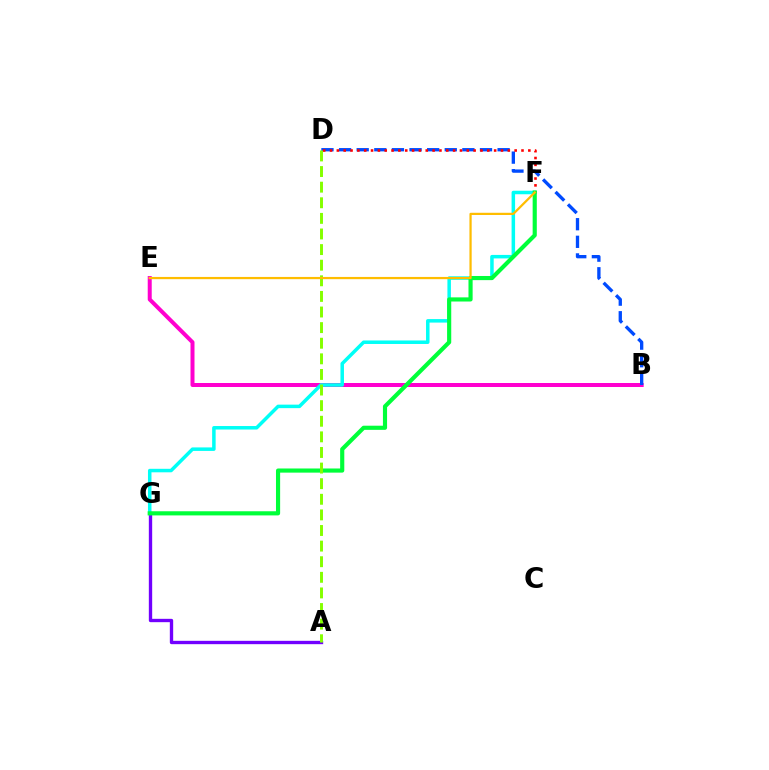{('B', 'E'): [{'color': '#ff00cf', 'line_style': 'solid', 'thickness': 2.88}], ('B', 'D'): [{'color': '#004bff', 'line_style': 'dashed', 'thickness': 2.39}], ('A', 'G'): [{'color': '#7200ff', 'line_style': 'solid', 'thickness': 2.41}], ('D', 'F'): [{'color': '#ff0000', 'line_style': 'dotted', 'thickness': 1.86}], ('F', 'G'): [{'color': '#00fff6', 'line_style': 'solid', 'thickness': 2.52}, {'color': '#00ff39', 'line_style': 'solid', 'thickness': 2.98}], ('A', 'D'): [{'color': '#84ff00', 'line_style': 'dashed', 'thickness': 2.12}], ('E', 'F'): [{'color': '#ffbd00', 'line_style': 'solid', 'thickness': 1.61}]}